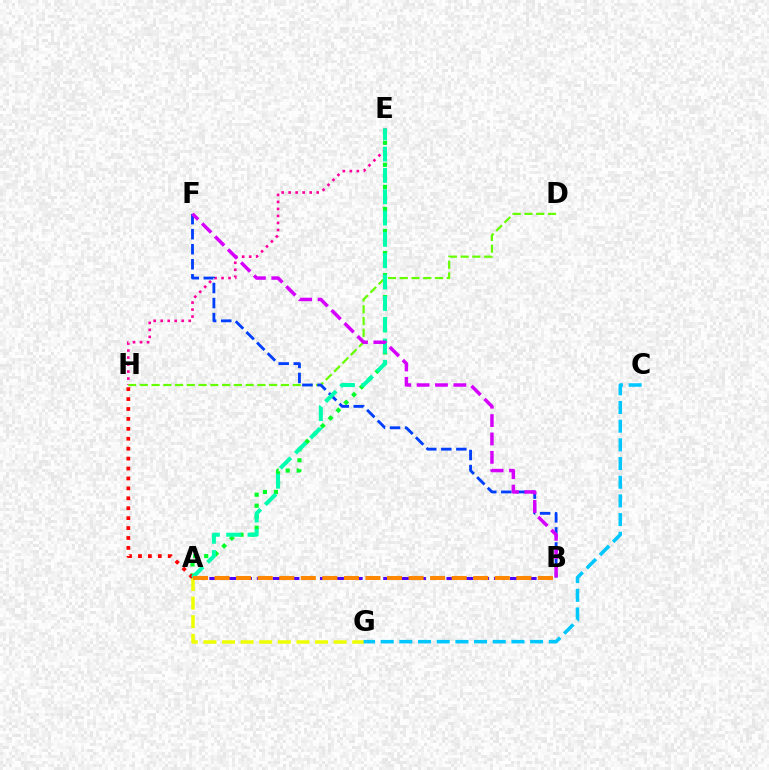{('E', 'H'): [{'color': '#ff00a0', 'line_style': 'dotted', 'thickness': 1.9}], ('D', 'H'): [{'color': '#66ff00', 'line_style': 'dashed', 'thickness': 1.6}], ('A', 'E'): [{'color': '#00ff27', 'line_style': 'dotted', 'thickness': 3.0}, {'color': '#00ffaf', 'line_style': 'dashed', 'thickness': 2.9}], ('A', 'G'): [{'color': '#eeff00', 'line_style': 'dashed', 'thickness': 2.53}], ('C', 'G'): [{'color': '#00c7ff', 'line_style': 'dashed', 'thickness': 2.54}], ('A', 'H'): [{'color': '#ff0000', 'line_style': 'dotted', 'thickness': 2.7}], ('B', 'F'): [{'color': '#003fff', 'line_style': 'dashed', 'thickness': 2.04}, {'color': '#d600ff', 'line_style': 'dashed', 'thickness': 2.5}], ('A', 'B'): [{'color': '#4f00ff', 'line_style': 'dashed', 'thickness': 2.15}, {'color': '#ff8800', 'line_style': 'dashed', 'thickness': 2.93}]}